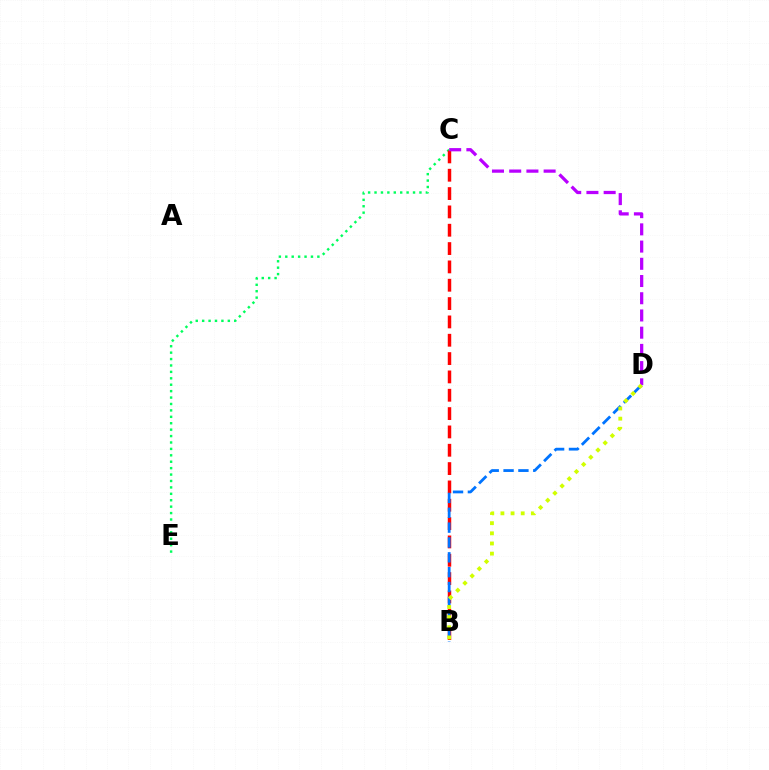{('C', 'E'): [{'color': '#00ff5c', 'line_style': 'dotted', 'thickness': 1.74}], ('B', 'C'): [{'color': '#ff0000', 'line_style': 'dashed', 'thickness': 2.49}], ('B', 'D'): [{'color': '#0074ff', 'line_style': 'dashed', 'thickness': 2.02}, {'color': '#d1ff00', 'line_style': 'dotted', 'thickness': 2.76}], ('C', 'D'): [{'color': '#b900ff', 'line_style': 'dashed', 'thickness': 2.34}]}